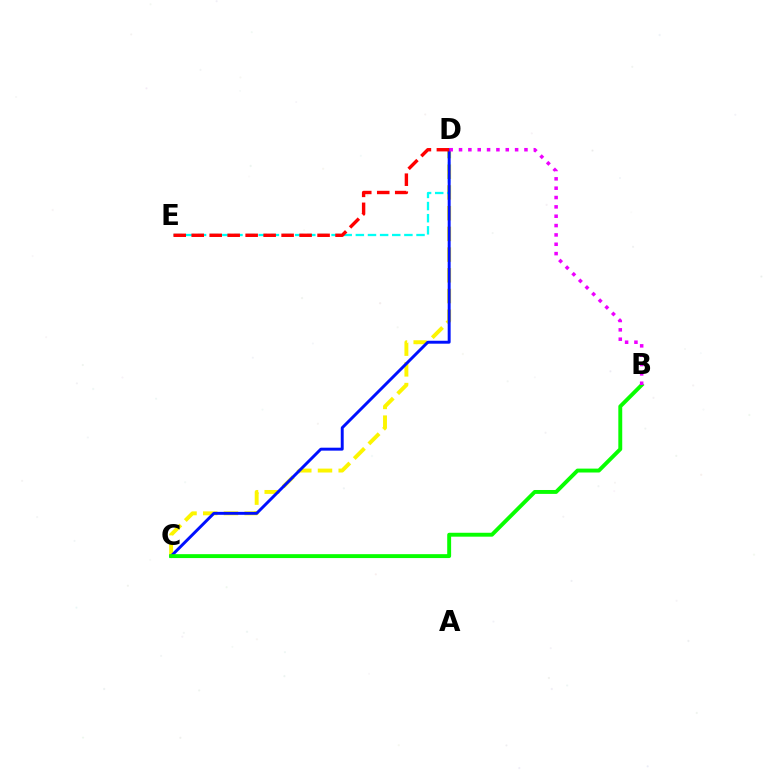{('C', 'D'): [{'color': '#fcf500', 'line_style': 'dashed', 'thickness': 2.81}, {'color': '#0010ff', 'line_style': 'solid', 'thickness': 2.12}], ('D', 'E'): [{'color': '#00fff6', 'line_style': 'dashed', 'thickness': 1.65}, {'color': '#ff0000', 'line_style': 'dashed', 'thickness': 2.44}], ('B', 'C'): [{'color': '#08ff00', 'line_style': 'solid', 'thickness': 2.81}], ('B', 'D'): [{'color': '#ee00ff', 'line_style': 'dotted', 'thickness': 2.54}]}